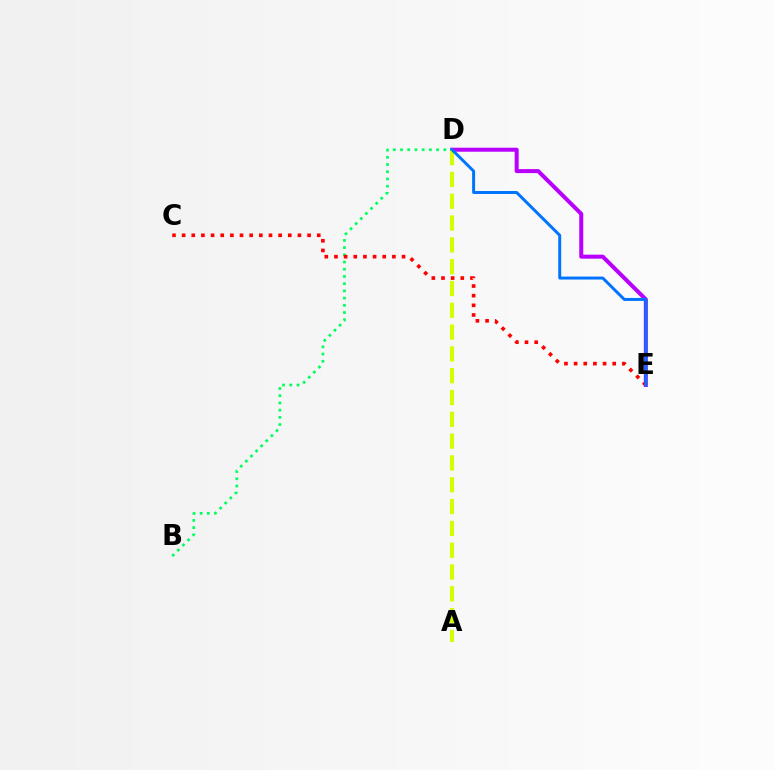{('D', 'E'): [{'color': '#b900ff', 'line_style': 'solid', 'thickness': 2.89}, {'color': '#0074ff', 'line_style': 'solid', 'thickness': 2.13}], ('B', 'D'): [{'color': '#00ff5c', 'line_style': 'dotted', 'thickness': 1.96}], ('C', 'E'): [{'color': '#ff0000', 'line_style': 'dotted', 'thickness': 2.62}], ('A', 'D'): [{'color': '#d1ff00', 'line_style': 'dashed', 'thickness': 2.96}]}